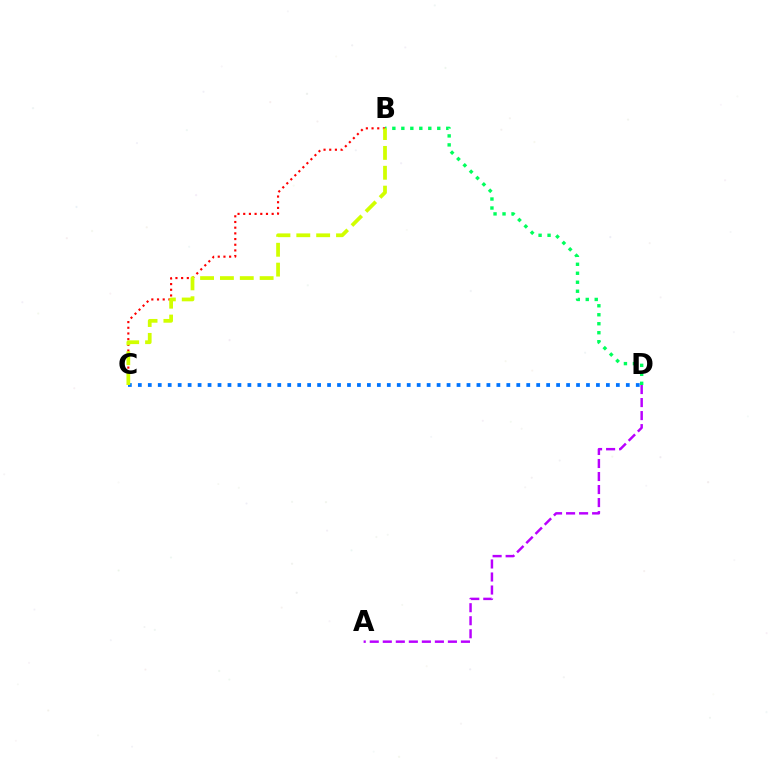{('B', 'D'): [{'color': '#00ff5c', 'line_style': 'dotted', 'thickness': 2.44}], ('B', 'C'): [{'color': '#ff0000', 'line_style': 'dotted', 'thickness': 1.55}, {'color': '#d1ff00', 'line_style': 'dashed', 'thickness': 2.7}], ('C', 'D'): [{'color': '#0074ff', 'line_style': 'dotted', 'thickness': 2.71}], ('A', 'D'): [{'color': '#b900ff', 'line_style': 'dashed', 'thickness': 1.77}]}